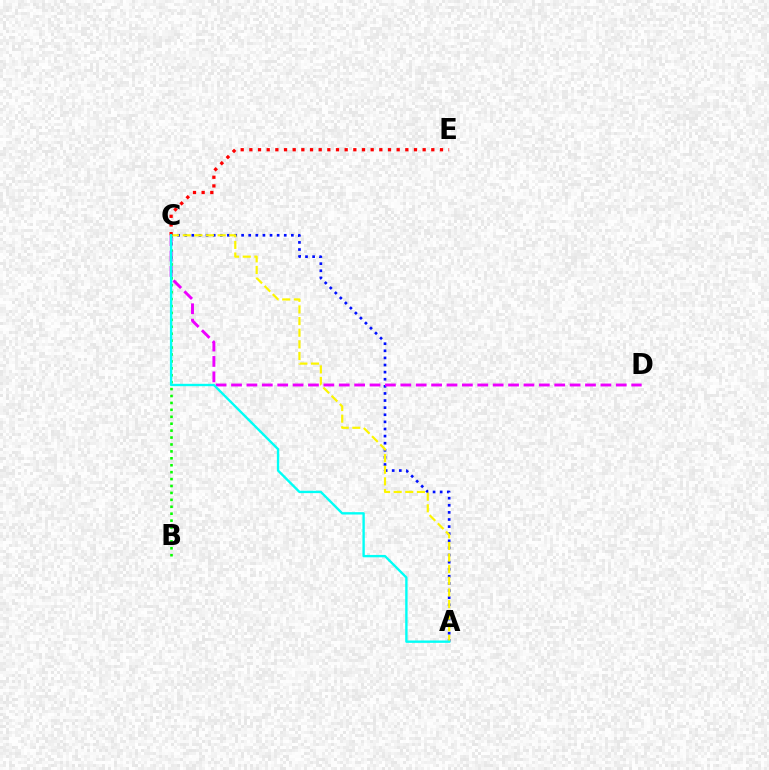{('B', 'C'): [{'color': '#08ff00', 'line_style': 'dotted', 'thickness': 1.88}], ('A', 'C'): [{'color': '#0010ff', 'line_style': 'dotted', 'thickness': 1.93}, {'color': '#fcf500', 'line_style': 'dashed', 'thickness': 1.58}, {'color': '#00fff6', 'line_style': 'solid', 'thickness': 1.71}], ('C', 'D'): [{'color': '#ee00ff', 'line_style': 'dashed', 'thickness': 2.09}], ('C', 'E'): [{'color': '#ff0000', 'line_style': 'dotted', 'thickness': 2.35}]}